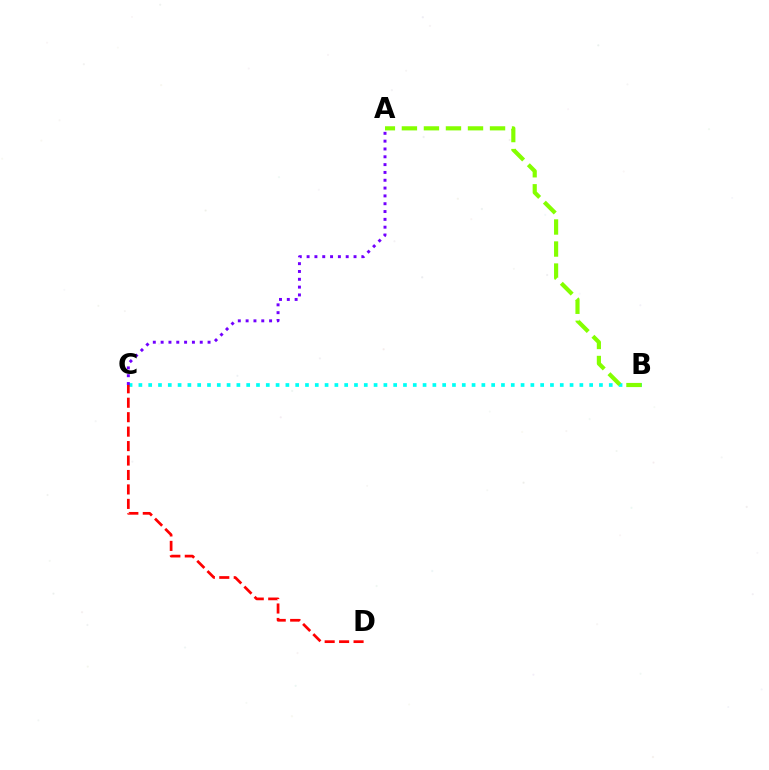{('B', 'C'): [{'color': '#00fff6', 'line_style': 'dotted', 'thickness': 2.66}], ('C', 'D'): [{'color': '#ff0000', 'line_style': 'dashed', 'thickness': 1.96}], ('A', 'B'): [{'color': '#84ff00', 'line_style': 'dashed', 'thickness': 2.99}], ('A', 'C'): [{'color': '#7200ff', 'line_style': 'dotted', 'thickness': 2.13}]}